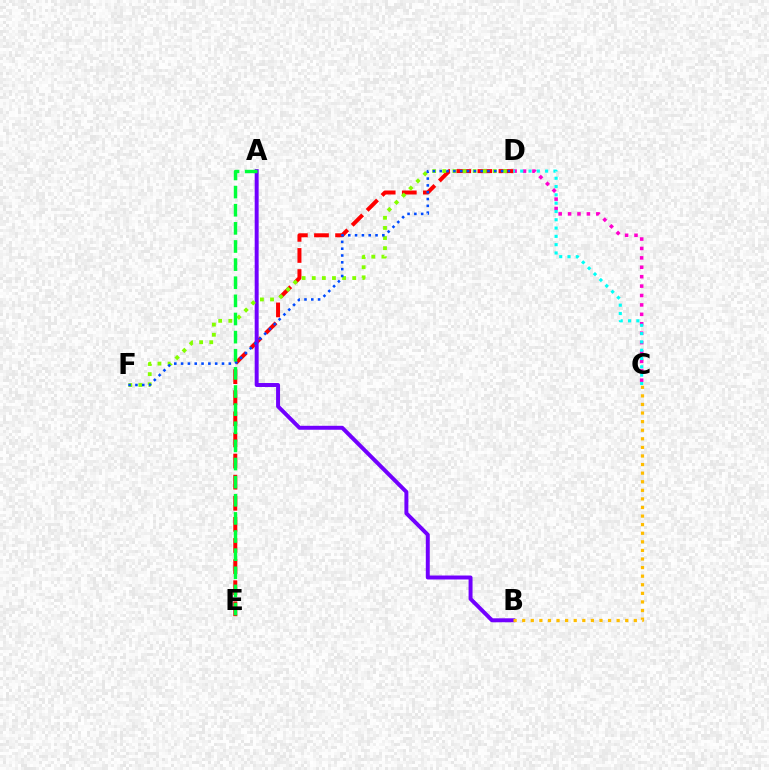{('D', 'E'): [{'color': '#ff0000', 'line_style': 'dashed', 'thickness': 2.87}], ('A', 'B'): [{'color': '#7200ff', 'line_style': 'solid', 'thickness': 2.85}], ('C', 'D'): [{'color': '#ff00cf', 'line_style': 'dotted', 'thickness': 2.56}, {'color': '#00fff6', 'line_style': 'dotted', 'thickness': 2.26}], ('D', 'F'): [{'color': '#84ff00', 'line_style': 'dotted', 'thickness': 2.75}, {'color': '#004bff', 'line_style': 'dotted', 'thickness': 1.85}], ('A', 'E'): [{'color': '#00ff39', 'line_style': 'dashed', 'thickness': 2.46}], ('B', 'C'): [{'color': '#ffbd00', 'line_style': 'dotted', 'thickness': 2.33}]}